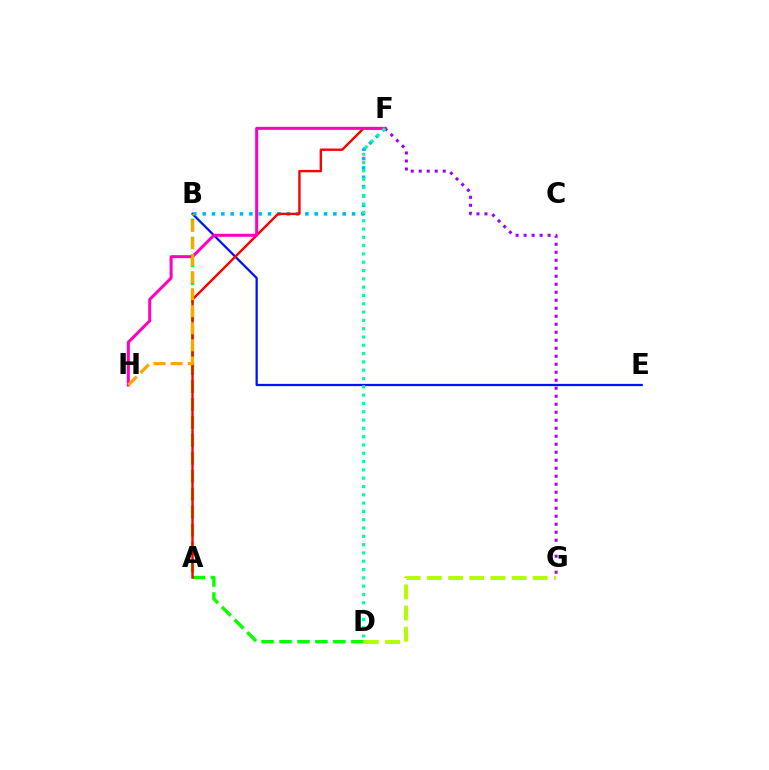{('F', 'G'): [{'color': '#9b00ff', 'line_style': 'dotted', 'thickness': 2.17}], ('B', 'D'): [{'color': '#08ff00', 'line_style': 'dashed', 'thickness': 2.44}], ('B', 'E'): [{'color': '#0010ff', 'line_style': 'solid', 'thickness': 1.62}], ('B', 'F'): [{'color': '#00b5ff', 'line_style': 'dotted', 'thickness': 2.54}], ('A', 'F'): [{'color': '#ff0000', 'line_style': 'solid', 'thickness': 1.73}], ('F', 'H'): [{'color': '#ff00bd', 'line_style': 'solid', 'thickness': 2.16}], ('B', 'H'): [{'color': '#ffa500', 'line_style': 'dashed', 'thickness': 2.32}], ('D', 'F'): [{'color': '#00ff9d', 'line_style': 'dotted', 'thickness': 2.26}], ('D', 'G'): [{'color': '#b3ff00', 'line_style': 'dashed', 'thickness': 2.88}]}